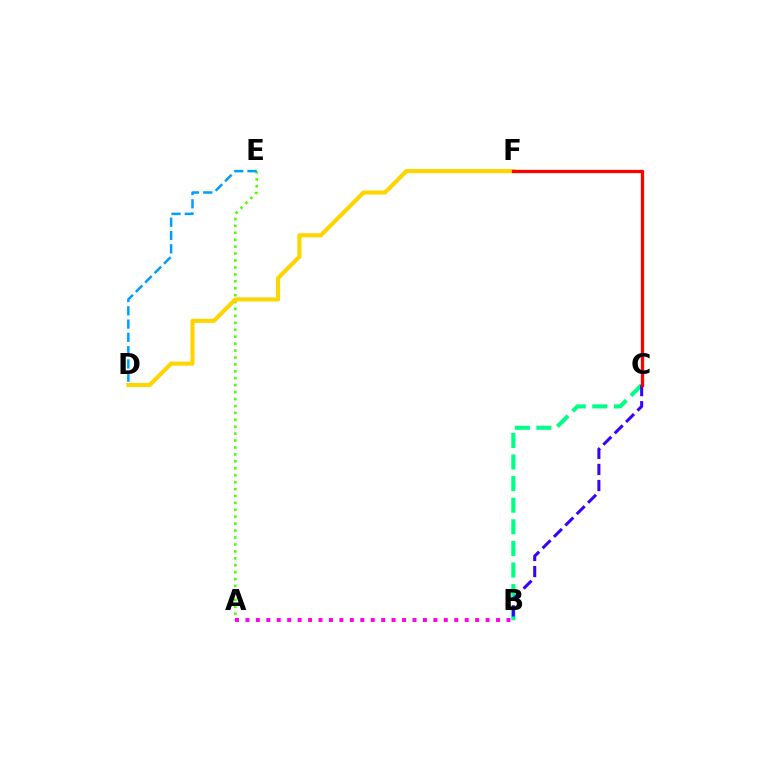{('B', 'C'): [{'color': '#00ff86', 'line_style': 'dashed', 'thickness': 2.93}, {'color': '#3700ff', 'line_style': 'dashed', 'thickness': 2.19}], ('A', 'E'): [{'color': '#4fff00', 'line_style': 'dotted', 'thickness': 1.88}], ('A', 'B'): [{'color': '#ff00ed', 'line_style': 'dotted', 'thickness': 2.84}], ('D', 'F'): [{'color': '#ffd500', 'line_style': 'solid', 'thickness': 2.95}], ('C', 'F'): [{'color': '#ff0000', 'line_style': 'solid', 'thickness': 2.35}], ('D', 'E'): [{'color': '#009eff', 'line_style': 'dashed', 'thickness': 1.8}]}